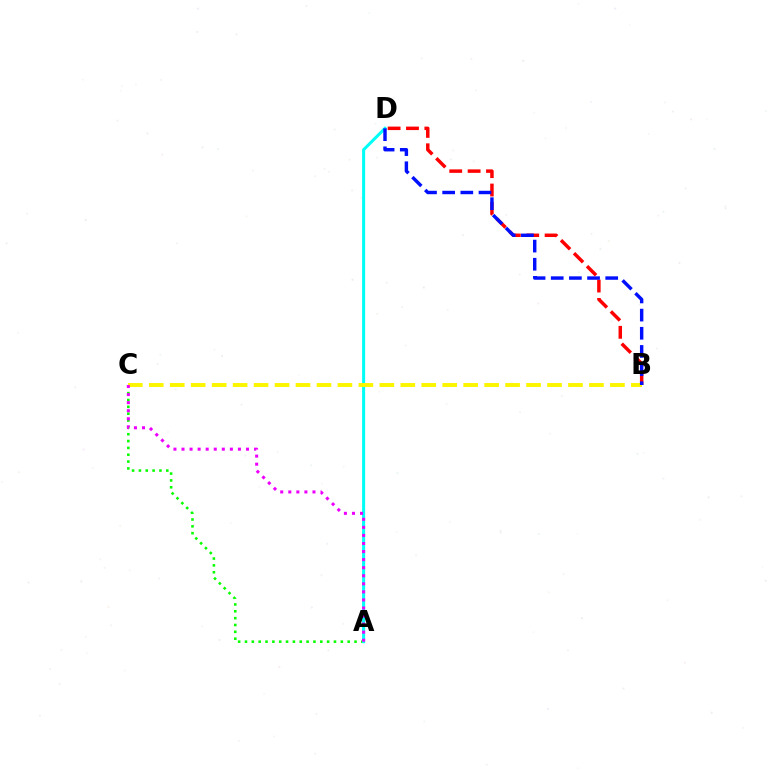{('B', 'D'): [{'color': '#ff0000', 'line_style': 'dashed', 'thickness': 2.5}, {'color': '#0010ff', 'line_style': 'dashed', 'thickness': 2.47}], ('A', 'C'): [{'color': '#08ff00', 'line_style': 'dotted', 'thickness': 1.86}, {'color': '#ee00ff', 'line_style': 'dotted', 'thickness': 2.19}], ('A', 'D'): [{'color': '#00fff6', 'line_style': 'solid', 'thickness': 2.19}], ('B', 'C'): [{'color': '#fcf500', 'line_style': 'dashed', 'thickness': 2.85}]}